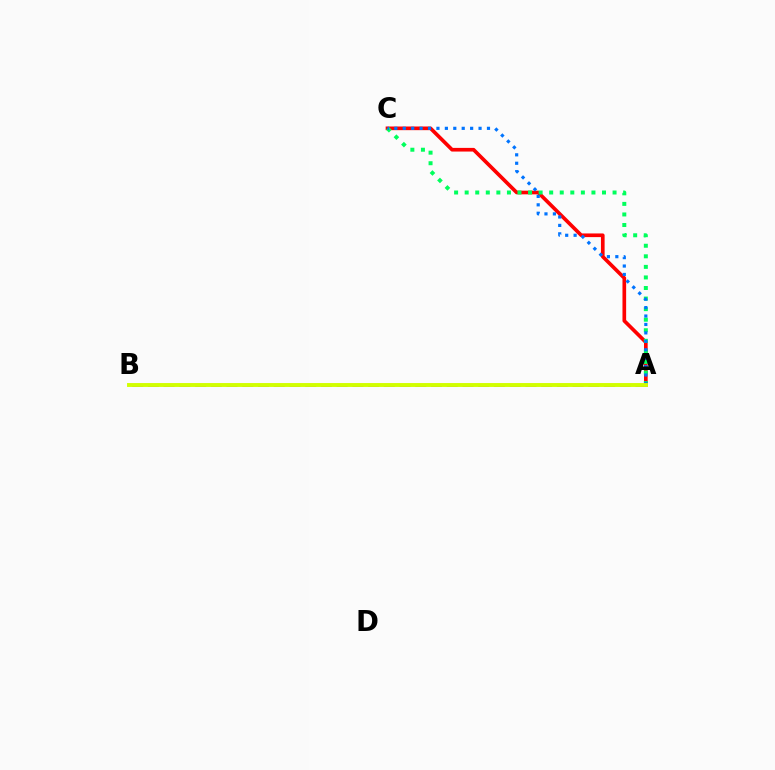{('A', 'C'): [{'color': '#ff0000', 'line_style': 'solid', 'thickness': 2.64}, {'color': '#00ff5c', 'line_style': 'dotted', 'thickness': 2.87}, {'color': '#0074ff', 'line_style': 'dotted', 'thickness': 2.29}], ('A', 'B'): [{'color': '#b900ff', 'line_style': 'dashed', 'thickness': 2.14}, {'color': '#d1ff00', 'line_style': 'solid', 'thickness': 2.81}]}